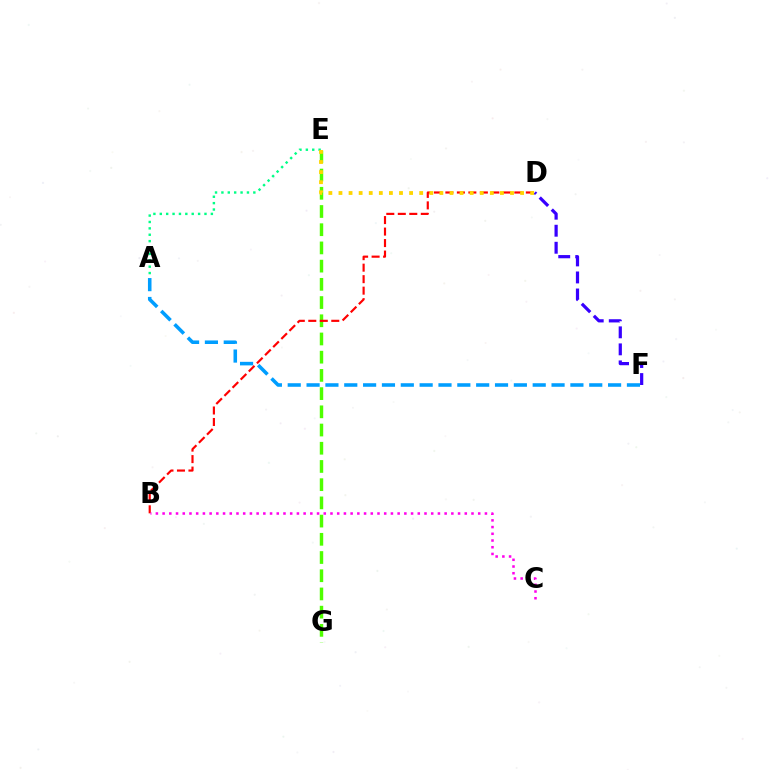{('E', 'G'): [{'color': '#4fff00', 'line_style': 'dashed', 'thickness': 2.47}], ('D', 'F'): [{'color': '#3700ff', 'line_style': 'dashed', 'thickness': 2.31}], ('A', 'F'): [{'color': '#009eff', 'line_style': 'dashed', 'thickness': 2.56}], ('B', 'D'): [{'color': '#ff0000', 'line_style': 'dashed', 'thickness': 1.56}], ('A', 'E'): [{'color': '#00ff86', 'line_style': 'dotted', 'thickness': 1.73}], ('B', 'C'): [{'color': '#ff00ed', 'line_style': 'dotted', 'thickness': 1.82}], ('D', 'E'): [{'color': '#ffd500', 'line_style': 'dotted', 'thickness': 2.74}]}